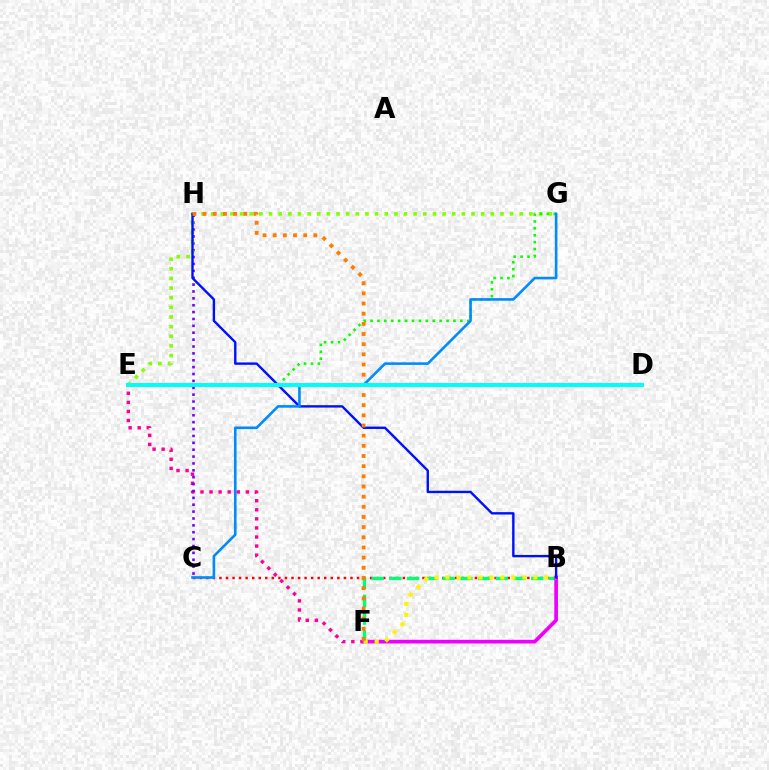{('E', 'F'): [{'color': '#ff0094', 'line_style': 'dotted', 'thickness': 2.46}], ('B', 'C'): [{'color': '#ff0000', 'line_style': 'dotted', 'thickness': 1.78}], ('B', 'F'): [{'color': '#00ff74', 'line_style': 'dashed', 'thickness': 2.41}, {'color': '#ee00ff', 'line_style': 'solid', 'thickness': 2.65}, {'color': '#fcf500', 'line_style': 'dotted', 'thickness': 2.99}], ('C', 'H'): [{'color': '#7200ff', 'line_style': 'dotted', 'thickness': 1.87}], ('E', 'G'): [{'color': '#84ff00', 'line_style': 'dotted', 'thickness': 2.62}, {'color': '#08ff00', 'line_style': 'dotted', 'thickness': 1.88}], ('B', 'H'): [{'color': '#0010ff', 'line_style': 'solid', 'thickness': 1.72}], ('F', 'H'): [{'color': '#ff7c00', 'line_style': 'dotted', 'thickness': 2.76}], ('C', 'G'): [{'color': '#008cff', 'line_style': 'solid', 'thickness': 1.89}], ('D', 'E'): [{'color': '#00fff6', 'line_style': 'solid', 'thickness': 2.86}]}